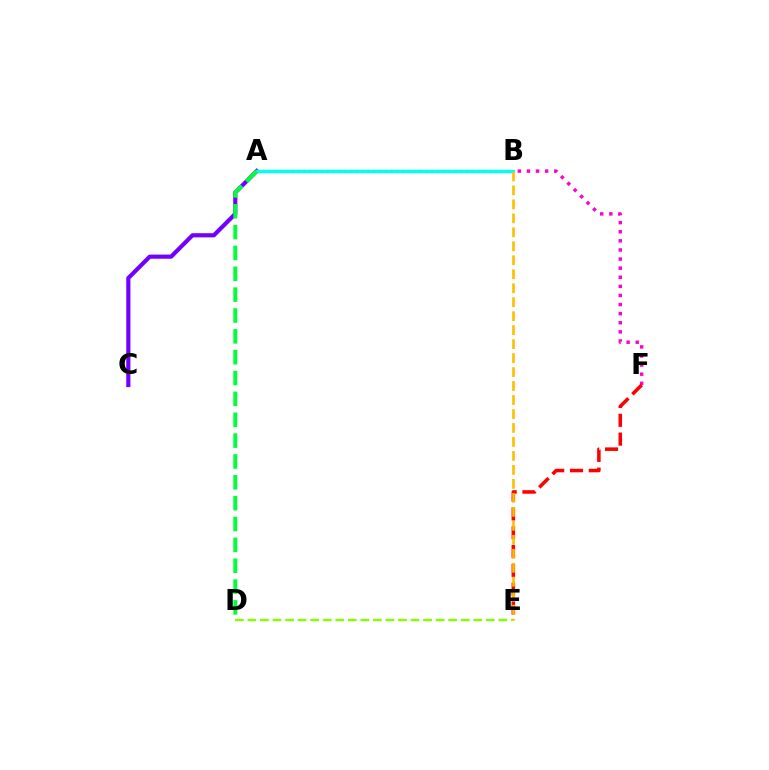{('B', 'F'): [{'color': '#ff00cf', 'line_style': 'dotted', 'thickness': 2.47}], ('A', 'B'): [{'color': '#004bff', 'line_style': 'dotted', 'thickness': 1.58}, {'color': '#00fff6', 'line_style': 'solid', 'thickness': 2.45}], ('A', 'C'): [{'color': '#7200ff', 'line_style': 'solid', 'thickness': 2.99}], ('E', 'F'): [{'color': '#ff0000', 'line_style': 'dashed', 'thickness': 2.55}], ('D', 'E'): [{'color': '#84ff00', 'line_style': 'dashed', 'thickness': 1.7}], ('A', 'D'): [{'color': '#00ff39', 'line_style': 'dashed', 'thickness': 2.83}], ('B', 'E'): [{'color': '#ffbd00', 'line_style': 'dashed', 'thickness': 1.9}]}